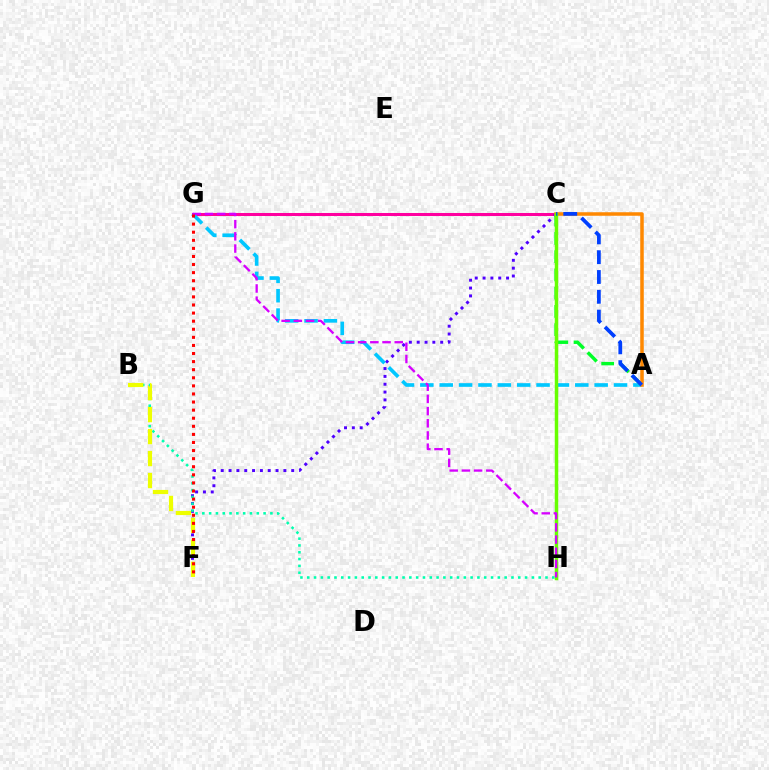{('C', 'G'): [{'color': '#ff00a0', 'line_style': 'solid', 'thickness': 2.18}], ('C', 'F'): [{'color': '#4f00ff', 'line_style': 'dotted', 'thickness': 2.13}], ('A', 'G'): [{'color': '#00c7ff', 'line_style': 'dashed', 'thickness': 2.63}], ('B', 'H'): [{'color': '#00ffaf', 'line_style': 'dotted', 'thickness': 1.85}], ('A', 'C'): [{'color': '#00ff27', 'line_style': 'dashed', 'thickness': 2.48}, {'color': '#ff8800', 'line_style': 'solid', 'thickness': 2.54}, {'color': '#003fff', 'line_style': 'dashed', 'thickness': 2.69}], ('B', 'F'): [{'color': '#eeff00', 'line_style': 'dashed', 'thickness': 2.98}], ('C', 'H'): [{'color': '#66ff00', 'line_style': 'solid', 'thickness': 2.51}], ('G', 'H'): [{'color': '#d600ff', 'line_style': 'dashed', 'thickness': 1.66}], ('F', 'G'): [{'color': '#ff0000', 'line_style': 'dotted', 'thickness': 2.2}]}